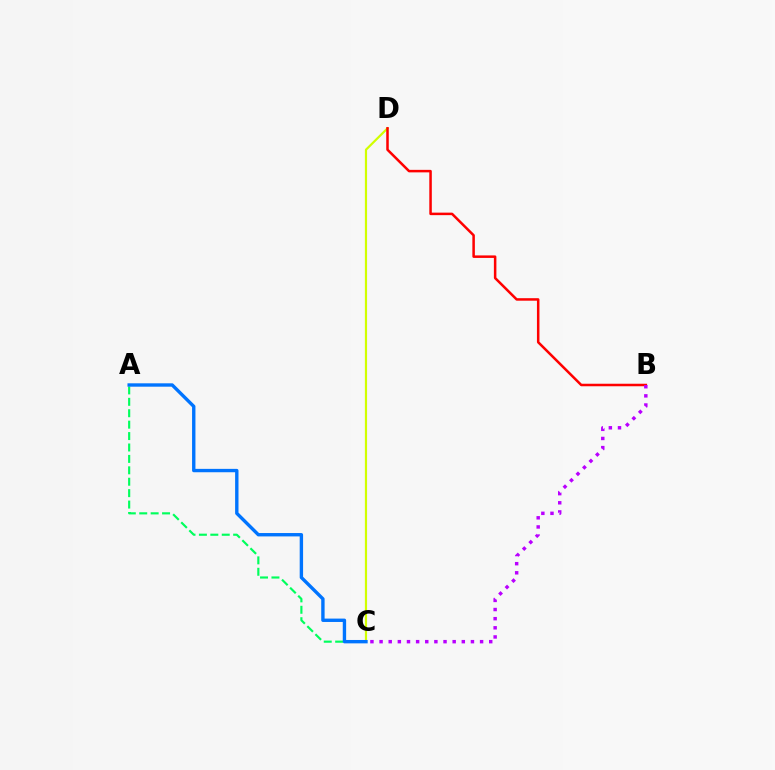{('C', 'D'): [{'color': '#d1ff00', 'line_style': 'solid', 'thickness': 1.58}], ('B', 'D'): [{'color': '#ff0000', 'line_style': 'solid', 'thickness': 1.81}], ('A', 'C'): [{'color': '#00ff5c', 'line_style': 'dashed', 'thickness': 1.55}, {'color': '#0074ff', 'line_style': 'solid', 'thickness': 2.43}], ('B', 'C'): [{'color': '#b900ff', 'line_style': 'dotted', 'thickness': 2.48}]}